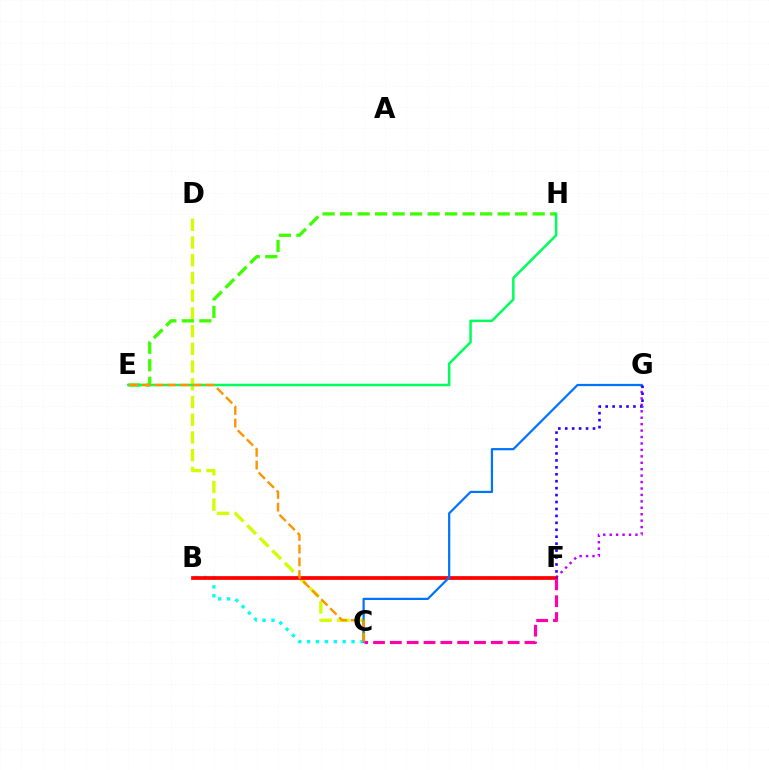{('B', 'C'): [{'color': '#00fff6', 'line_style': 'dotted', 'thickness': 2.42}], ('C', 'D'): [{'color': '#d1ff00', 'line_style': 'dashed', 'thickness': 2.41}], ('E', 'H'): [{'color': '#3dff00', 'line_style': 'dashed', 'thickness': 2.38}, {'color': '#00ff5c', 'line_style': 'solid', 'thickness': 1.81}], ('F', 'G'): [{'color': '#b900ff', 'line_style': 'dotted', 'thickness': 1.75}, {'color': '#2500ff', 'line_style': 'dotted', 'thickness': 1.89}], ('B', 'F'): [{'color': '#ff0000', 'line_style': 'solid', 'thickness': 2.69}], ('C', 'G'): [{'color': '#0074ff', 'line_style': 'solid', 'thickness': 1.6}], ('C', 'F'): [{'color': '#ff00ac', 'line_style': 'dashed', 'thickness': 2.29}], ('C', 'E'): [{'color': '#ff9400', 'line_style': 'dashed', 'thickness': 1.73}]}